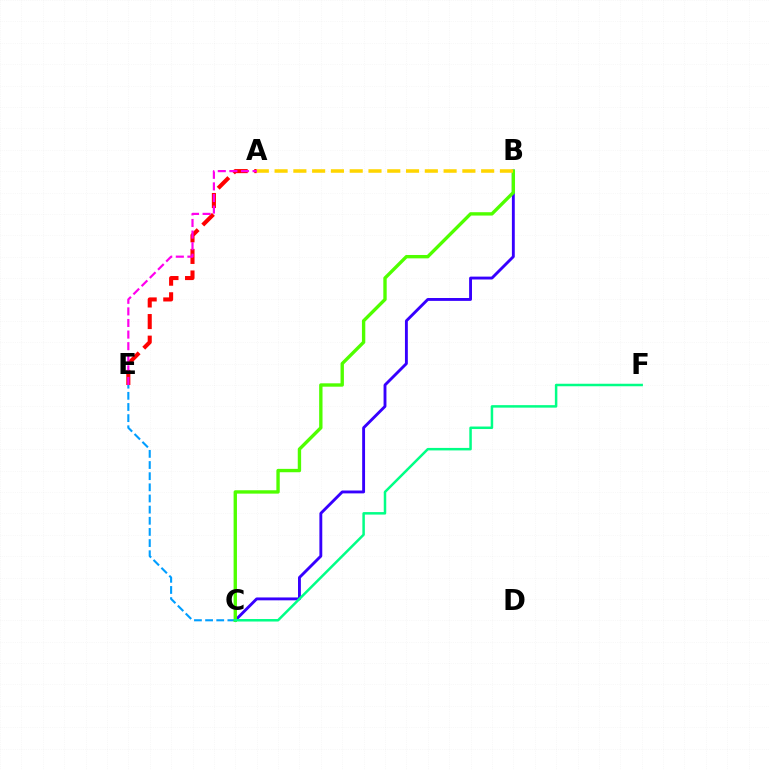{('B', 'C'): [{'color': '#3700ff', 'line_style': 'solid', 'thickness': 2.07}, {'color': '#4fff00', 'line_style': 'solid', 'thickness': 2.42}], ('A', 'E'): [{'color': '#ff0000', 'line_style': 'dashed', 'thickness': 2.93}, {'color': '#ff00ed', 'line_style': 'dashed', 'thickness': 1.57}], ('C', 'E'): [{'color': '#009eff', 'line_style': 'dashed', 'thickness': 1.51}], ('A', 'B'): [{'color': '#ffd500', 'line_style': 'dashed', 'thickness': 2.55}], ('C', 'F'): [{'color': '#00ff86', 'line_style': 'solid', 'thickness': 1.8}]}